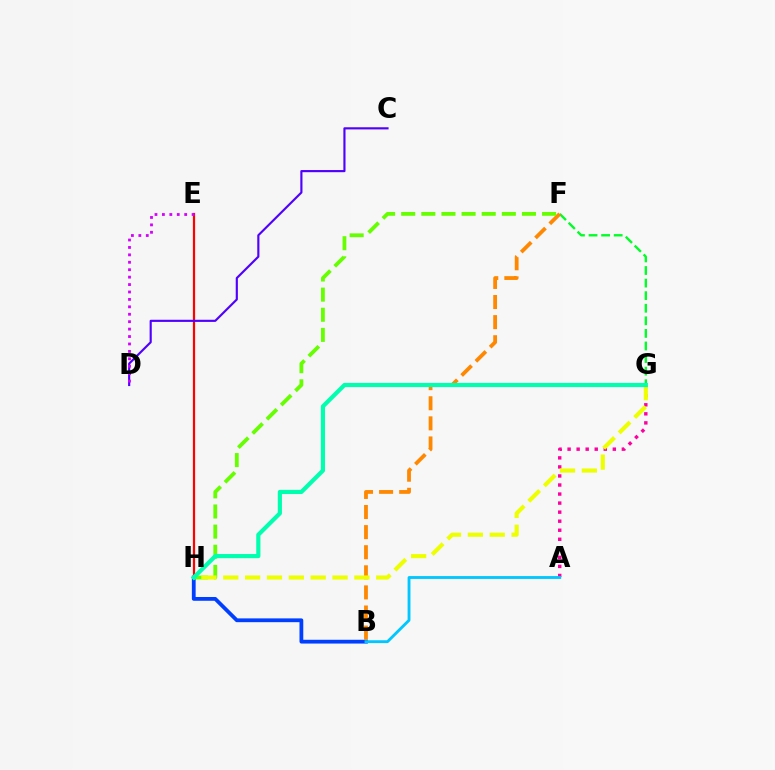{('E', 'H'): [{'color': '#ff0000', 'line_style': 'solid', 'thickness': 1.59}], ('F', 'G'): [{'color': '#00ff27', 'line_style': 'dashed', 'thickness': 1.71}], ('B', 'F'): [{'color': '#ff8800', 'line_style': 'dashed', 'thickness': 2.73}], ('B', 'H'): [{'color': '#003fff', 'line_style': 'solid', 'thickness': 2.73}], ('A', 'G'): [{'color': '#ff00a0', 'line_style': 'dotted', 'thickness': 2.46}], ('F', 'H'): [{'color': '#66ff00', 'line_style': 'dashed', 'thickness': 2.73}], ('C', 'D'): [{'color': '#4f00ff', 'line_style': 'solid', 'thickness': 1.55}], ('G', 'H'): [{'color': '#eeff00', 'line_style': 'dashed', 'thickness': 2.97}, {'color': '#00ffaf', 'line_style': 'solid', 'thickness': 3.0}], ('D', 'E'): [{'color': '#d600ff', 'line_style': 'dotted', 'thickness': 2.02}], ('A', 'B'): [{'color': '#00c7ff', 'line_style': 'solid', 'thickness': 2.05}]}